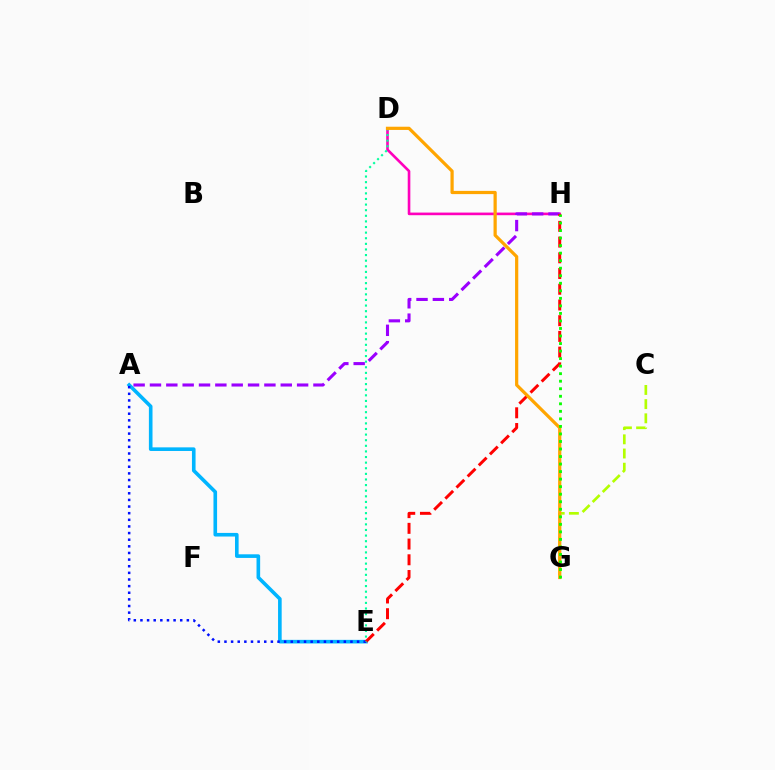{('D', 'H'): [{'color': '#ff00bd', 'line_style': 'solid', 'thickness': 1.89}], ('A', 'E'): [{'color': '#00b5ff', 'line_style': 'solid', 'thickness': 2.61}, {'color': '#0010ff', 'line_style': 'dotted', 'thickness': 1.8}], ('A', 'H'): [{'color': '#9b00ff', 'line_style': 'dashed', 'thickness': 2.22}], ('E', 'H'): [{'color': '#ff0000', 'line_style': 'dashed', 'thickness': 2.14}], ('D', 'E'): [{'color': '#00ff9d', 'line_style': 'dotted', 'thickness': 1.52}], ('C', 'G'): [{'color': '#b3ff00', 'line_style': 'dashed', 'thickness': 1.93}], ('D', 'G'): [{'color': '#ffa500', 'line_style': 'solid', 'thickness': 2.32}], ('G', 'H'): [{'color': '#08ff00', 'line_style': 'dotted', 'thickness': 2.05}]}